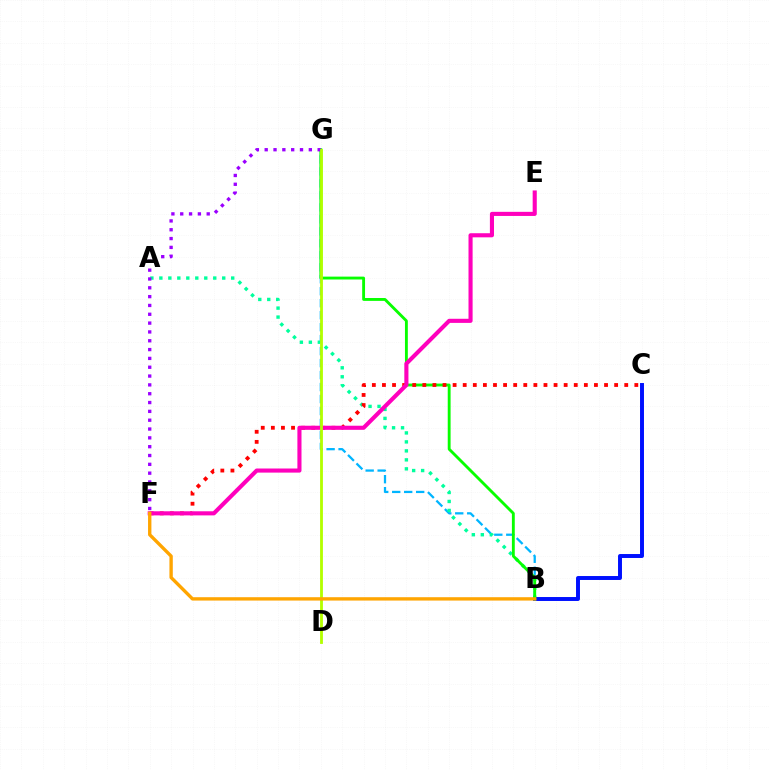{('B', 'G'): [{'color': '#00b5ff', 'line_style': 'dashed', 'thickness': 1.63}, {'color': '#08ff00', 'line_style': 'solid', 'thickness': 2.06}], ('A', 'B'): [{'color': '#00ff9d', 'line_style': 'dotted', 'thickness': 2.44}], ('B', 'C'): [{'color': '#0010ff', 'line_style': 'solid', 'thickness': 2.84}], ('C', 'F'): [{'color': '#ff0000', 'line_style': 'dotted', 'thickness': 2.74}], ('F', 'G'): [{'color': '#9b00ff', 'line_style': 'dotted', 'thickness': 2.4}], ('E', 'F'): [{'color': '#ff00bd', 'line_style': 'solid', 'thickness': 2.95}], ('D', 'G'): [{'color': '#b3ff00', 'line_style': 'solid', 'thickness': 2.04}], ('B', 'F'): [{'color': '#ffa500', 'line_style': 'solid', 'thickness': 2.42}]}